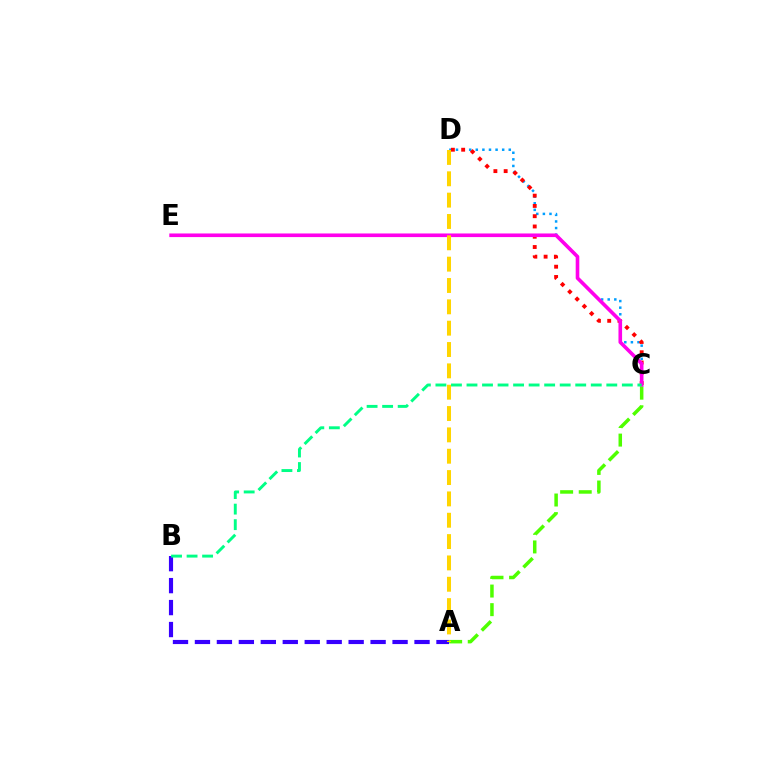{('C', 'D'): [{'color': '#009eff', 'line_style': 'dotted', 'thickness': 1.79}, {'color': '#ff0000', 'line_style': 'dotted', 'thickness': 2.79}], ('A', 'B'): [{'color': '#3700ff', 'line_style': 'dashed', 'thickness': 2.98}], ('C', 'E'): [{'color': '#ff00ed', 'line_style': 'solid', 'thickness': 2.6}], ('B', 'C'): [{'color': '#00ff86', 'line_style': 'dashed', 'thickness': 2.11}], ('A', 'C'): [{'color': '#4fff00', 'line_style': 'dashed', 'thickness': 2.53}], ('A', 'D'): [{'color': '#ffd500', 'line_style': 'dashed', 'thickness': 2.9}]}